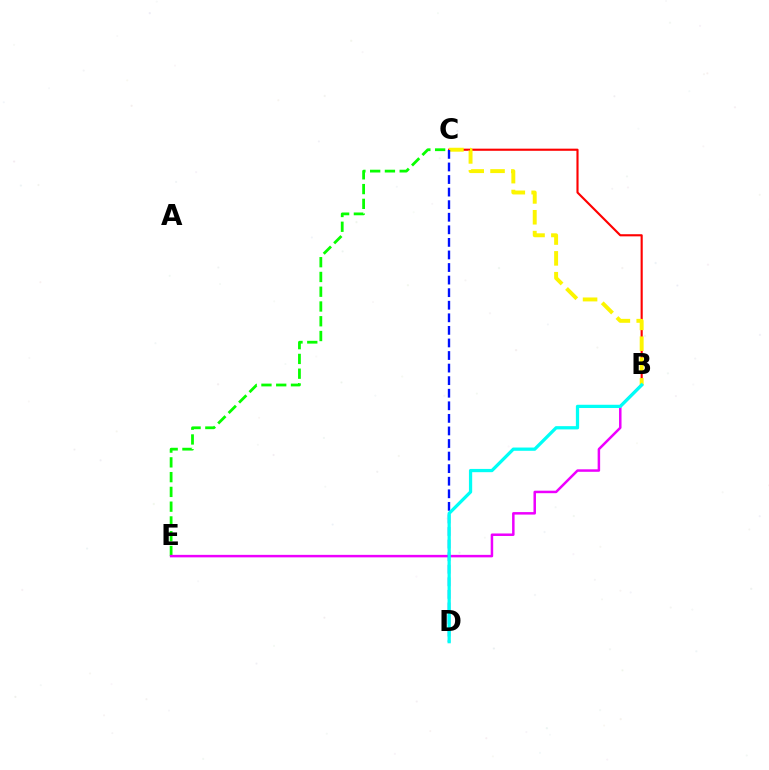{('C', 'E'): [{'color': '#08ff00', 'line_style': 'dashed', 'thickness': 2.01}], ('B', 'C'): [{'color': '#ff0000', 'line_style': 'solid', 'thickness': 1.54}, {'color': '#fcf500', 'line_style': 'dashed', 'thickness': 2.83}], ('B', 'E'): [{'color': '#ee00ff', 'line_style': 'solid', 'thickness': 1.8}], ('C', 'D'): [{'color': '#0010ff', 'line_style': 'dashed', 'thickness': 1.71}], ('B', 'D'): [{'color': '#00fff6', 'line_style': 'solid', 'thickness': 2.34}]}